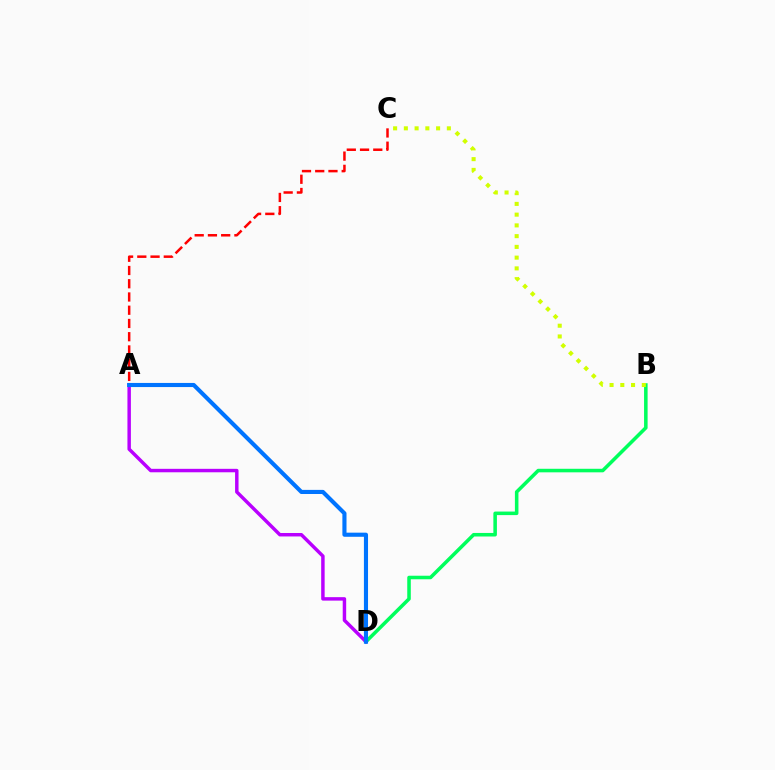{('A', 'C'): [{'color': '#ff0000', 'line_style': 'dashed', 'thickness': 1.8}], ('B', 'D'): [{'color': '#00ff5c', 'line_style': 'solid', 'thickness': 2.55}], ('B', 'C'): [{'color': '#d1ff00', 'line_style': 'dotted', 'thickness': 2.92}], ('A', 'D'): [{'color': '#b900ff', 'line_style': 'solid', 'thickness': 2.49}, {'color': '#0074ff', 'line_style': 'solid', 'thickness': 2.96}]}